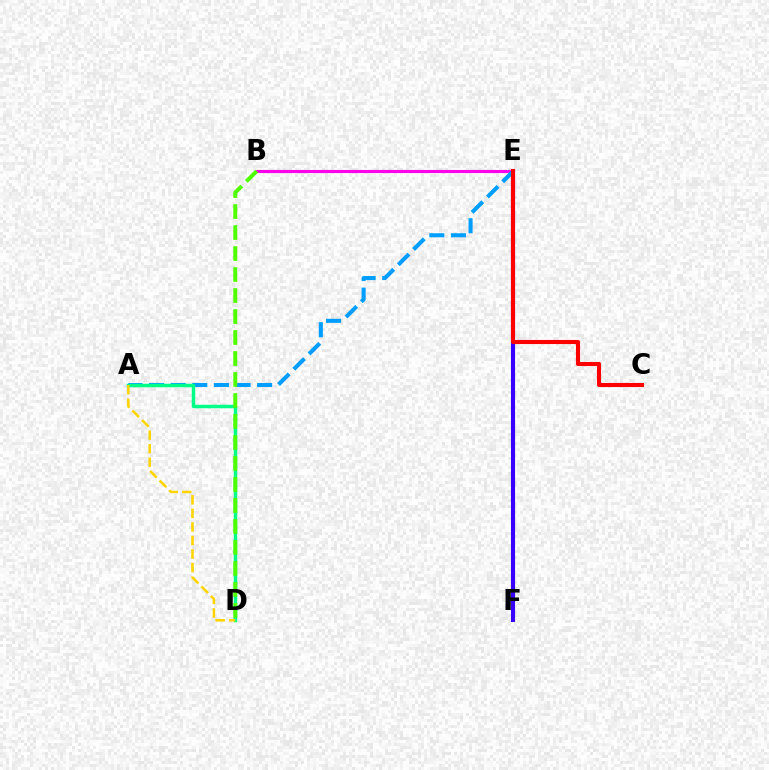{('E', 'F'): [{'color': '#3700ff', 'line_style': 'solid', 'thickness': 2.95}], ('B', 'E'): [{'color': '#ff00ed', 'line_style': 'solid', 'thickness': 2.25}], ('A', 'E'): [{'color': '#009eff', 'line_style': 'dashed', 'thickness': 2.94}], ('A', 'D'): [{'color': '#00ff86', 'line_style': 'solid', 'thickness': 2.5}, {'color': '#ffd500', 'line_style': 'dashed', 'thickness': 1.84}], ('B', 'D'): [{'color': '#4fff00', 'line_style': 'dashed', 'thickness': 2.85}], ('C', 'E'): [{'color': '#ff0000', 'line_style': 'solid', 'thickness': 2.95}]}